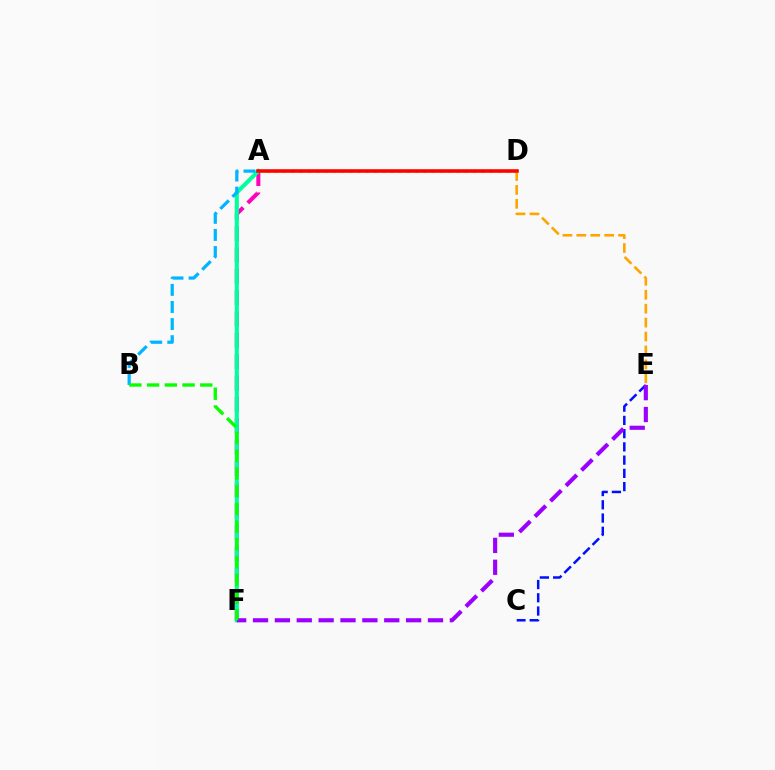{('A', 'F'): [{'color': '#ff00bd', 'line_style': 'dashed', 'thickness': 2.9}, {'color': '#00ff9d', 'line_style': 'solid', 'thickness': 2.95}], ('D', 'E'): [{'color': '#ffa500', 'line_style': 'dashed', 'thickness': 1.89}], ('A', 'D'): [{'color': '#b3ff00', 'line_style': 'dotted', 'thickness': 2.24}, {'color': '#ff0000', 'line_style': 'solid', 'thickness': 2.56}], ('C', 'E'): [{'color': '#0010ff', 'line_style': 'dashed', 'thickness': 1.8}], ('A', 'B'): [{'color': '#00b5ff', 'line_style': 'dashed', 'thickness': 2.32}], ('E', 'F'): [{'color': '#9b00ff', 'line_style': 'dashed', 'thickness': 2.97}], ('B', 'F'): [{'color': '#08ff00', 'line_style': 'dashed', 'thickness': 2.41}]}